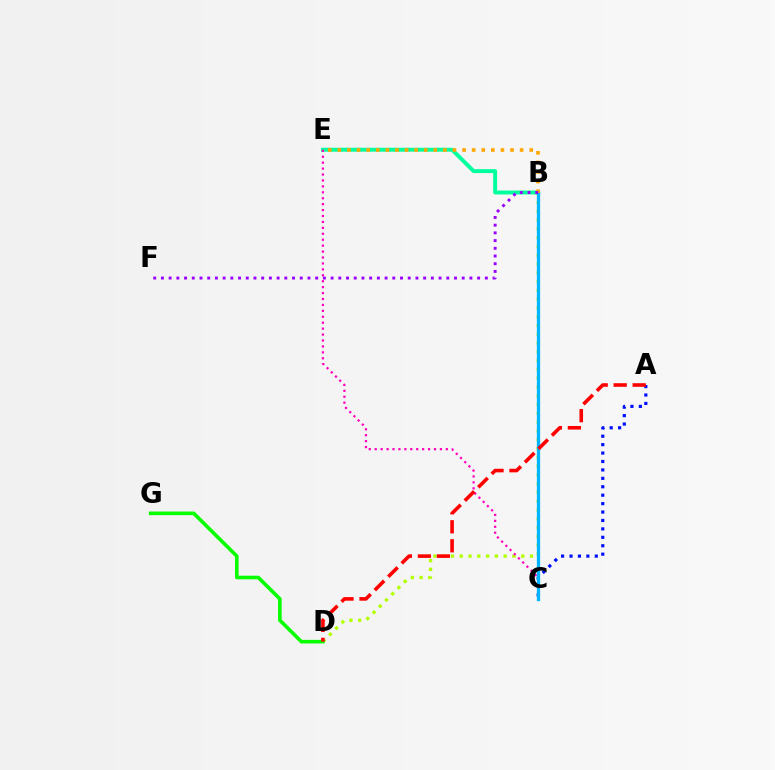{('B', 'D'): [{'color': '#b3ff00', 'line_style': 'dotted', 'thickness': 2.39}], ('A', 'C'): [{'color': '#0010ff', 'line_style': 'dotted', 'thickness': 2.29}], ('B', 'E'): [{'color': '#00ff9d', 'line_style': 'solid', 'thickness': 2.82}, {'color': '#ffa500', 'line_style': 'dotted', 'thickness': 2.61}], ('C', 'E'): [{'color': '#ff00bd', 'line_style': 'dotted', 'thickness': 1.61}], ('B', 'C'): [{'color': '#00b5ff', 'line_style': 'solid', 'thickness': 2.35}], ('D', 'G'): [{'color': '#08ff00', 'line_style': 'solid', 'thickness': 2.59}], ('A', 'D'): [{'color': '#ff0000', 'line_style': 'dashed', 'thickness': 2.58}], ('B', 'F'): [{'color': '#9b00ff', 'line_style': 'dotted', 'thickness': 2.1}]}